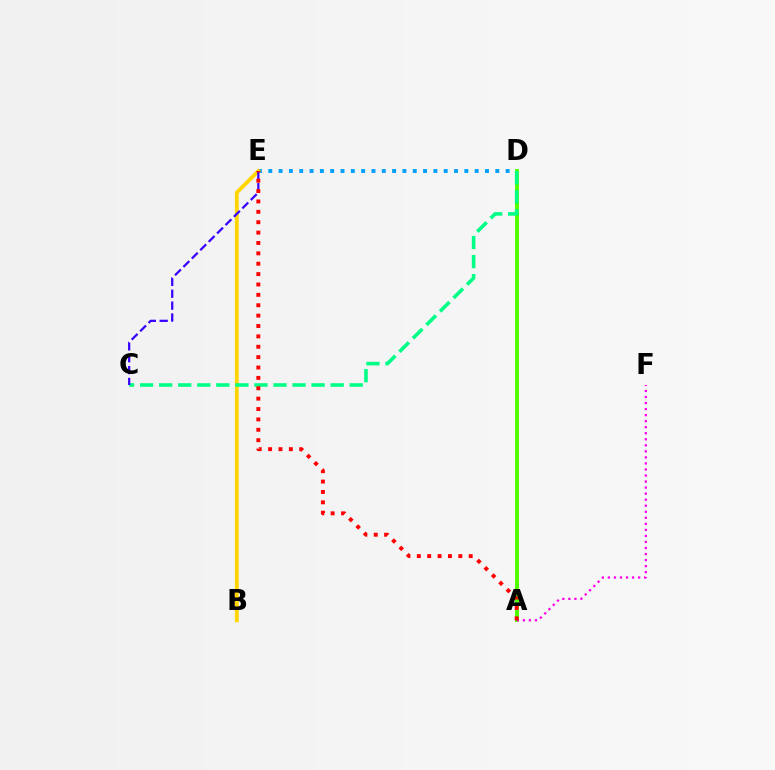{('D', 'E'): [{'color': '#009eff', 'line_style': 'dotted', 'thickness': 2.8}], ('A', 'D'): [{'color': '#4fff00', 'line_style': 'solid', 'thickness': 2.83}], ('B', 'E'): [{'color': '#ffd500', 'line_style': 'solid', 'thickness': 2.75}], ('A', 'F'): [{'color': '#ff00ed', 'line_style': 'dotted', 'thickness': 1.64}], ('C', 'D'): [{'color': '#00ff86', 'line_style': 'dashed', 'thickness': 2.59}], ('C', 'E'): [{'color': '#3700ff', 'line_style': 'dashed', 'thickness': 1.61}], ('A', 'E'): [{'color': '#ff0000', 'line_style': 'dotted', 'thickness': 2.82}]}